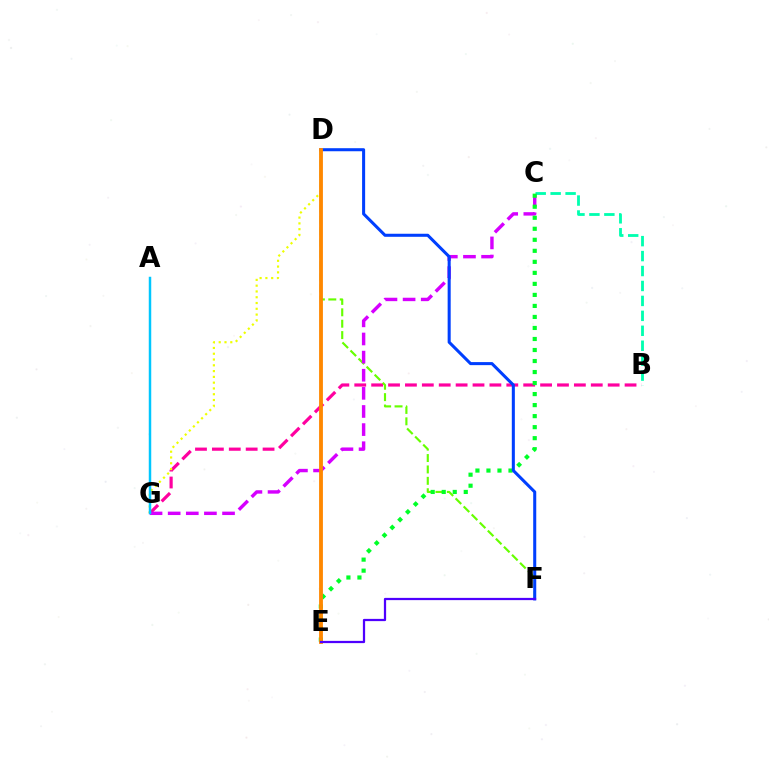{('B', 'G'): [{'color': '#ff00a0', 'line_style': 'dashed', 'thickness': 2.3}], ('B', 'C'): [{'color': '#00ffaf', 'line_style': 'dashed', 'thickness': 2.03}], ('D', 'F'): [{'color': '#66ff00', 'line_style': 'dashed', 'thickness': 1.55}, {'color': '#003fff', 'line_style': 'solid', 'thickness': 2.19}], ('C', 'G'): [{'color': '#d600ff', 'line_style': 'dashed', 'thickness': 2.46}], ('C', 'E'): [{'color': '#00ff27', 'line_style': 'dotted', 'thickness': 2.99}], ('D', 'G'): [{'color': '#eeff00', 'line_style': 'dotted', 'thickness': 1.57}], ('D', 'E'): [{'color': '#ff0000', 'line_style': 'dashed', 'thickness': 1.53}, {'color': '#ff8800', 'line_style': 'solid', 'thickness': 2.75}], ('A', 'G'): [{'color': '#00c7ff', 'line_style': 'solid', 'thickness': 1.78}], ('E', 'F'): [{'color': '#4f00ff', 'line_style': 'solid', 'thickness': 1.61}]}